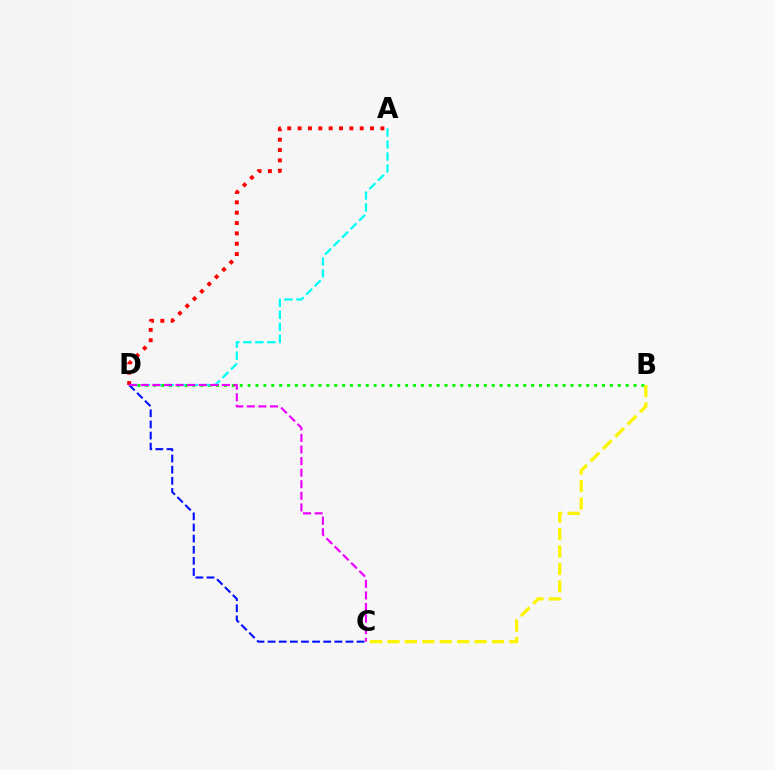{('B', 'D'): [{'color': '#08ff00', 'line_style': 'dotted', 'thickness': 2.14}], ('A', 'D'): [{'color': '#00fff6', 'line_style': 'dashed', 'thickness': 1.63}, {'color': '#ff0000', 'line_style': 'dotted', 'thickness': 2.81}], ('C', 'D'): [{'color': '#0010ff', 'line_style': 'dashed', 'thickness': 1.51}, {'color': '#ee00ff', 'line_style': 'dashed', 'thickness': 1.57}], ('B', 'C'): [{'color': '#fcf500', 'line_style': 'dashed', 'thickness': 2.36}]}